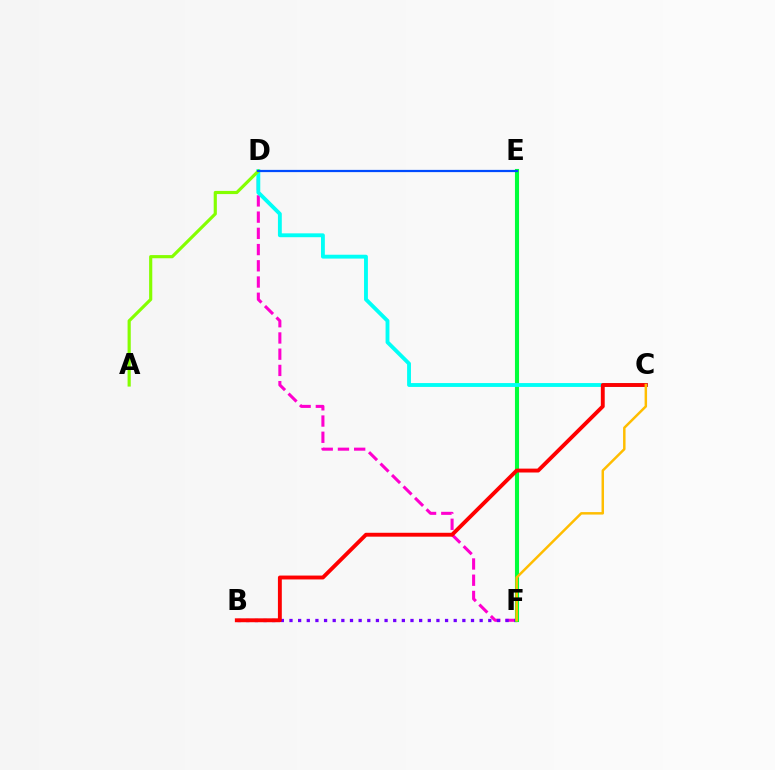{('D', 'F'): [{'color': '#ff00cf', 'line_style': 'dashed', 'thickness': 2.2}], ('B', 'F'): [{'color': '#7200ff', 'line_style': 'dotted', 'thickness': 2.35}], ('E', 'F'): [{'color': '#00ff39', 'line_style': 'solid', 'thickness': 2.95}], ('C', 'D'): [{'color': '#00fff6', 'line_style': 'solid', 'thickness': 2.78}], ('A', 'D'): [{'color': '#84ff00', 'line_style': 'solid', 'thickness': 2.28}], ('D', 'E'): [{'color': '#004bff', 'line_style': 'solid', 'thickness': 1.6}], ('B', 'C'): [{'color': '#ff0000', 'line_style': 'solid', 'thickness': 2.8}], ('C', 'F'): [{'color': '#ffbd00', 'line_style': 'solid', 'thickness': 1.78}]}